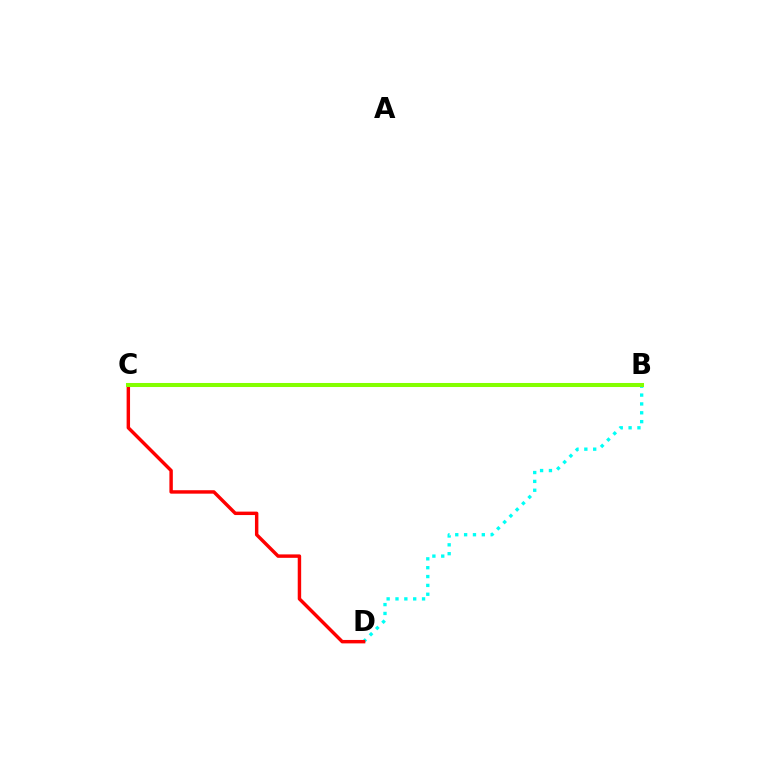{('B', 'D'): [{'color': '#00fff6', 'line_style': 'dotted', 'thickness': 2.41}], ('C', 'D'): [{'color': '#ff0000', 'line_style': 'solid', 'thickness': 2.47}], ('B', 'C'): [{'color': '#7200ff', 'line_style': 'dotted', 'thickness': 2.08}, {'color': '#84ff00', 'line_style': 'solid', 'thickness': 2.91}]}